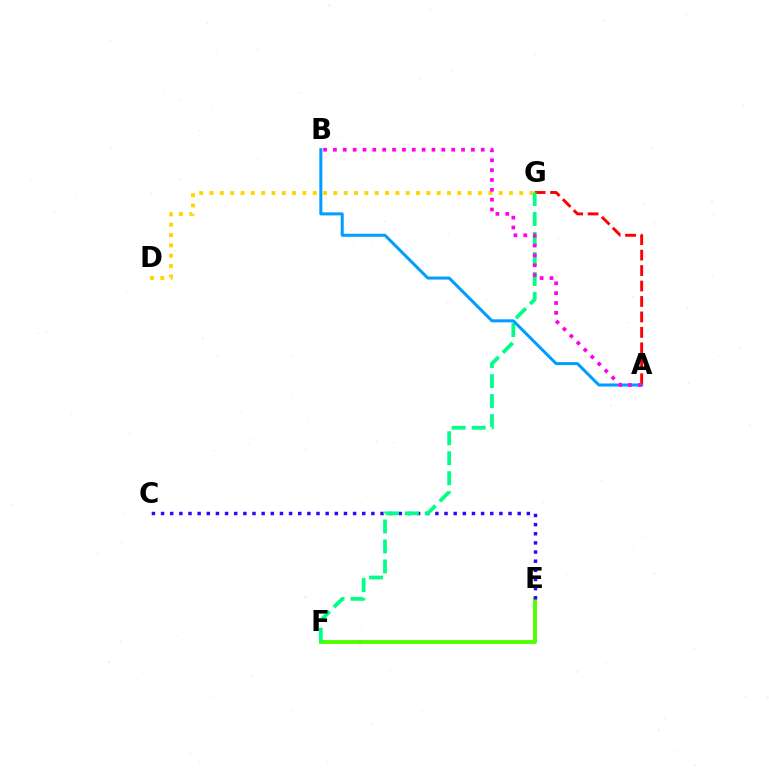{('A', 'G'): [{'color': '#ff0000', 'line_style': 'dashed', 'thickness': 2.1}], ('E', 'F'): [{'color': '#4fff00', 'line_style': 'solid', 'thickness': 2.8}], ('C', 'E'): [{'color': '#3700ff', 'line_style': 'dotted', 'thickness': 2.48}], ('D', 'G'): [{'color': '#ffd500', 'line_style': 'dotted', 'thickness': 2.81}], ('F', 'G'): [{'color': '#00ff86', 'line_style': 'dashed', 'thickness': 2.71}], ('A', 'B'): [{'color': '#009eff', 'line_style': 'solid', 'thickness': 2.17}, {'color': '#ff00ed', 'line_style': 'dotted', 'thickness': 2.68}]}